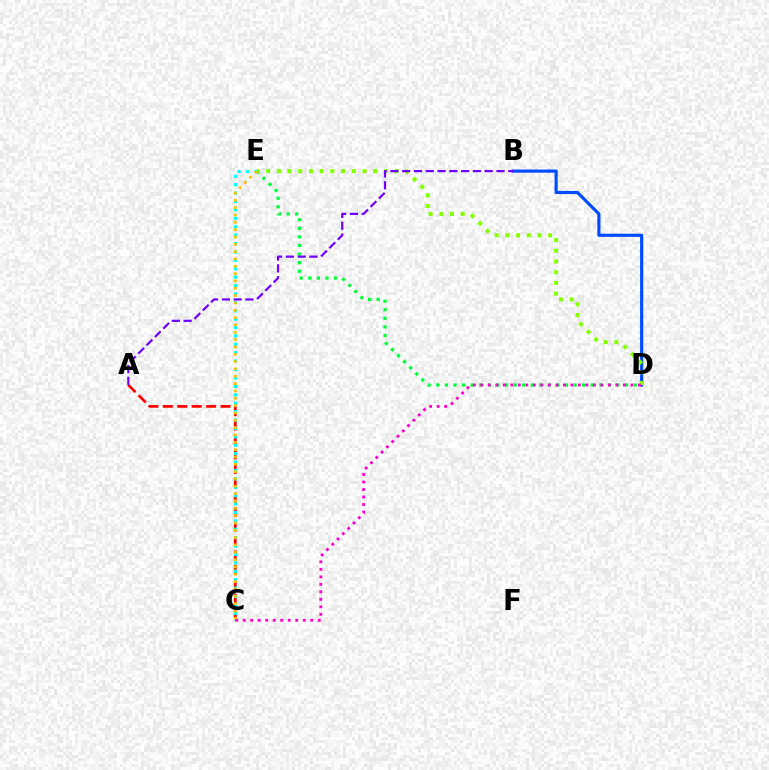{('D', 'E'): [{'color': '#00ff39', 'line_style': 'dotted', 'thickness': 2.33}, {'color': '#84ff00', 'line_style': 'dotted', 'thickness': 2.91}], ('A', 'C'): [{'color': '#ff0000', 'line_style': 'dashed', 'thickness': 1.96}], ('B', 'D'): [{'color': '#004bff', 'line_style': 'solid', 'thickness': 2.27}], ('C', 'E'): [{'color': '#00fff6', 'line_style': 'dotted', 'thickness': 2.28}, {'color': '#ffbd00', 'line_style': 'dotted', 'thickness': 1.99}], ('C', 'D'): [{'color': '#ff00cf', 'line_style': 'dotted', 'thickness': 2.04}], ('A', 'B'): [{'color': '#7200ff', 'line_style': 'dashed', 'thickness': 1.6}]}